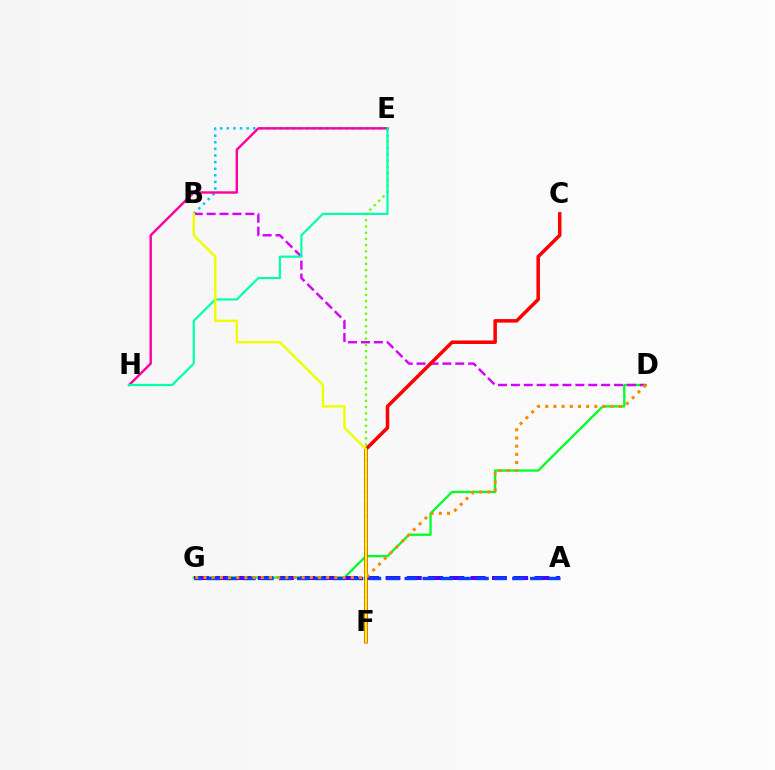{('B', 'E'): [{'color': '#00c7ff', 'line_style': 'dotted', 'thickness': 1.8}], ('D', 'G'): [{'color': '#00ff27', 'line_style': 'solid', 'thickness': 1.66}, {'color': '#ff8800', 'line_style': 'dotted', 'thickness': 2.22}], ('B', 'D'): [{'color': '#d600ff', 'line_style': 'dashed', 'thickness': 1.75}], ('A', 'G'): [{'color': '#4f00ff', 'line_style': 'dashed', 'thickness': 2.89}, {'color': '#003fff', 'line_style': 'dashed', 'thickness': 2.44}], ('C', 'F'): [{'color': '#ff0000', 'line_style': 'solid', 'thickness': 2.53}], ('E', 'F'): [{'color': '#66ff00', 'line_style': 'dotted', 'thickness': 1.69}], ('E', 'H'): [{'color': '#ff00a0', 'line_style': 'solid', 'thickness': 1.74}, {'color': '#00ffaf', 'line_style': 'solid', 'thickness': 1.57}], ('B', 'F'): [{'color': '#eeff00', 'line_style': 'solid', 'thickness': 1.75}]}